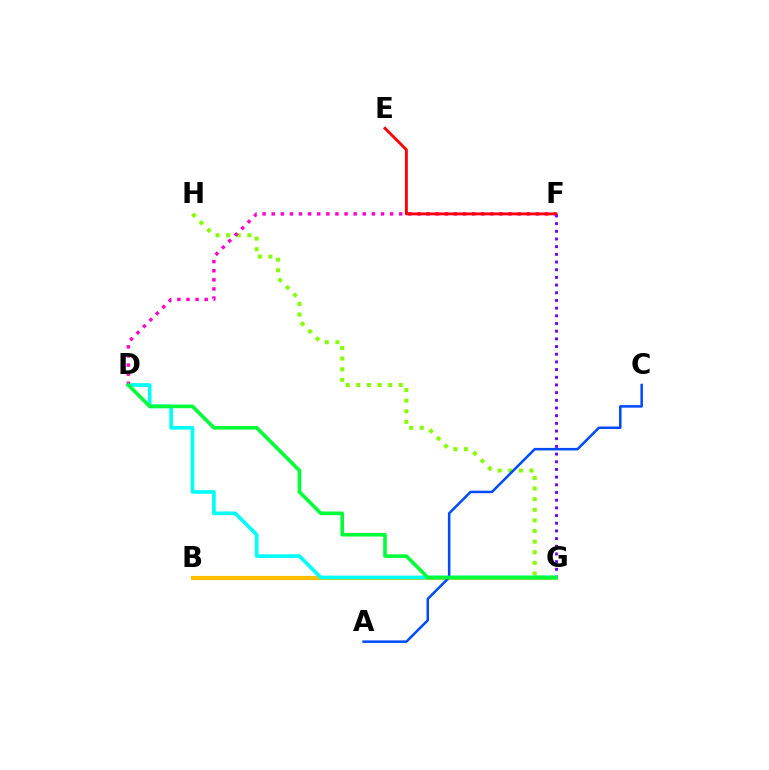{('B', 'G'): [{'color': '#ffbd00', 'line_style': 'solid', 'thickness': 2.97}], ('G', 'H'): [{'color': '#84ff00', 'line_style': 'dotted', 'thickness': 2.89}], ('D', 'G'): [{'color': '#00fff6', 'line_style': 'solid', 'thickness': 2.64}, {'color': '#00ff39', 'line_style': 'solid', 'thickness': 2.6}], ('D', 'F'): [{'color': '#ff00cf', 'line_style': 'dotted', 'thickness': 2.47}], ('E', 'F'): [{'color': '#ff0000', 'line_style': 'solid', 'thickness': 2.06}], ('A', 'C'): [{'color': '#004bff', 'line_style': 'solid', 'thickness': 1.82}], ('F', 'G'): [{'color': '#7200ff', 'line_style': 'dotted', 'thickness': 2.09}]}